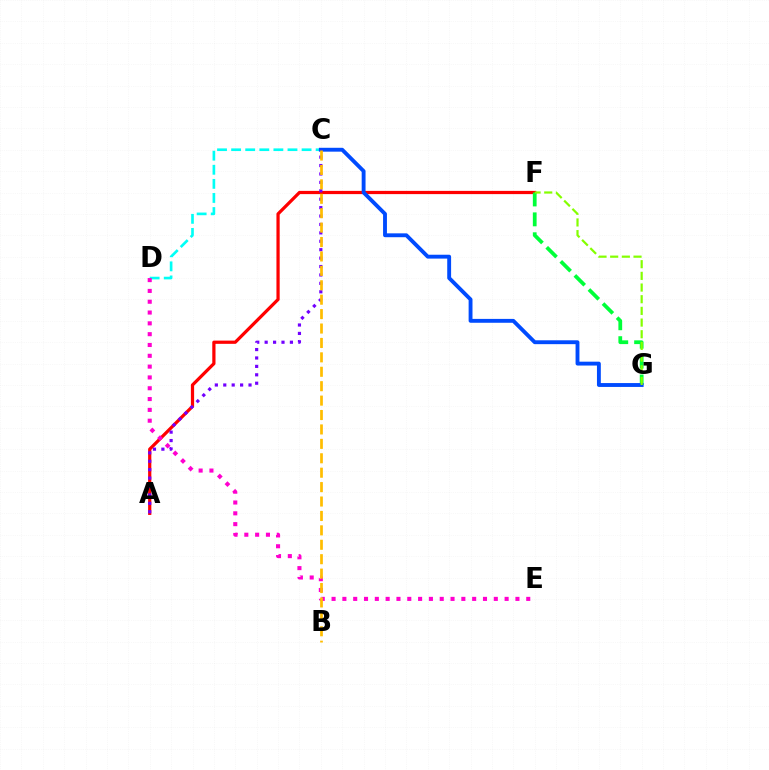{('C', 'D'): [{'color': '#00fff6', 'line_style': 'dashed', 'thickness': 1.91}], ('A', 'F'): [{'color': '#ff0000', 'line_style': 'solid', 'thickness': 2.32}], ('F', 'G'): [{'color': '#00ff39', 'line_style': 'dashed', 'thickness': 2.7}, {'color': '#84ff00', 'line_style': 'dashed', 'thickness': 1.59}], ('C', 'G'): [{'color': '#004bff', 'line_style': 'solid', 'thickness': 2.79}], ('A', 'C'): [{'color': '#7200ff', 'line_style': 'dotted', 'thickness': 2.29}], ('D', 'E'): [{'color': '#ff00cf', 'line_style': 'dotted', 'thickness': 2.94}], ('B', 'C'): [{'color': '#ffbd00', 'line_style': 'dashed', 'thickness': 1.96}]}